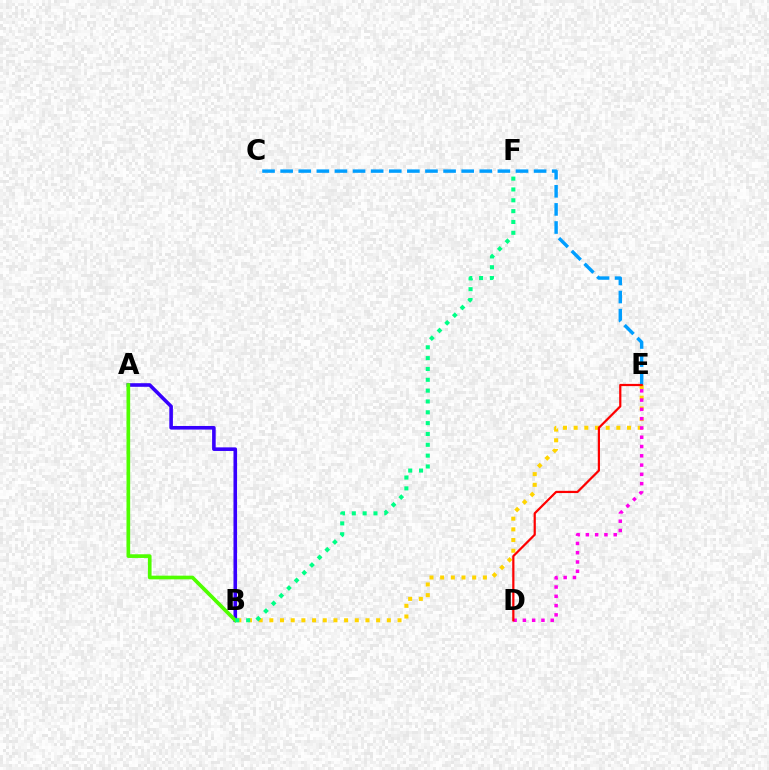{('A', 'B'): [{'color': '#3700ff', 'line_style': 'solid', 'thickness': 2.59}, {'color': '#4fff00', 'line_style': 'solid', 'thickness': 2.64}], ('C', 'E'): [{'color': '#009eff', 'line_style': 'dashed', 'thickness': 2.46}], ('B', 'E'): [{'color': '#ffd500', 'line_style': 'dotted', 'thickness': 2.9}], ('D', 'E'): [{'color': '#ff00ed', 'line_style': 'dotted', 'thickness': 2.52}, {'color': '#ff0000', 'line_style': 'solid', 'thickness': 1.6}], ('B', 'F'): [{'color': '#00ff86', 'line_style': 'dotted', 'thickness': 2.94}]}